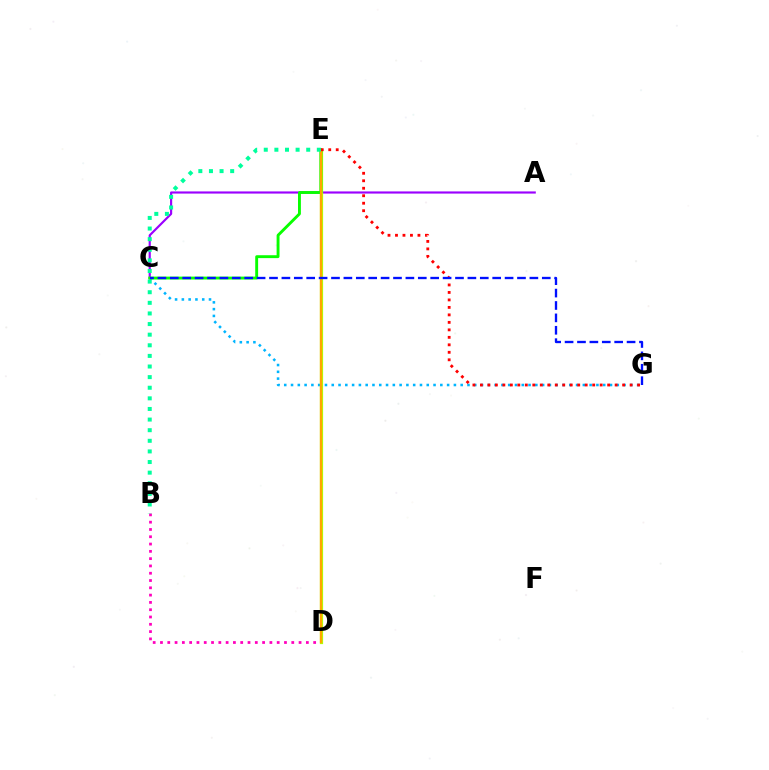{('B', 'D'): [{'color': '#ff00bd', 'line_style': 'dotted', 'thickness': 1.98}], ('A', 'C'): [{'color': '#9b00ff', 'line_style': 'solid', 'thickness': 1.56}], ('C', 'G'): [{'color': '#00b5ff', 'line_style': 'dotted', 'thickness': 1.84}, {'color': '#0010ff', 'line_style': 'dashed', 'thickness': 1.68}], ('D', 'E'): [{'color': '#b3ff00', 'line_style': 'solid', 'thickness': 2.31}, {'color': '#ffa500', 'line_style': 'solid', 'thickness': 1.64}], ('C', 'E'): [{'color': '#08ff00', 'line_style': 'solid', 'thickness': 2.08}], ('E', 'G'): [{'color': '#ff0000', 'line_style': 'dotted', 'thickness': 2.03}], ('B', 'E'): [{'color': '#00ff9d', 'line_style': 'dotted', 'thickness': 2.88}]}